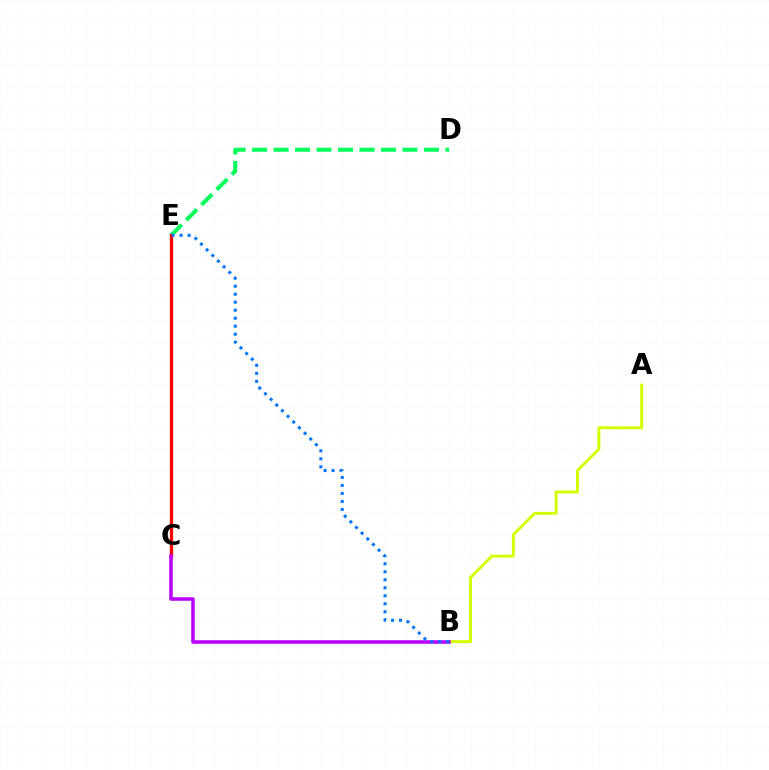{('D', 'E'): [{'color': '#00ff5c', 'line_style': 'dashed', 'thickness': 2.92}], ('C', 'E'): [{'color': '#ff0000', 'line_style': 'solid', 'thickness': 2.37}], ('A', 'B'): [{'color': '#d1ff00', 'line_style': 'solid', 'thickness': 2.11}], ('B', 'C'): [{'color': '#b900ff', 'line_style': 'solid', 'thickness': 2.54}], ('B', 'E'): [{'color': '#0074ff', 'line_style': 'dotted', 'thickness': 2.17}]}